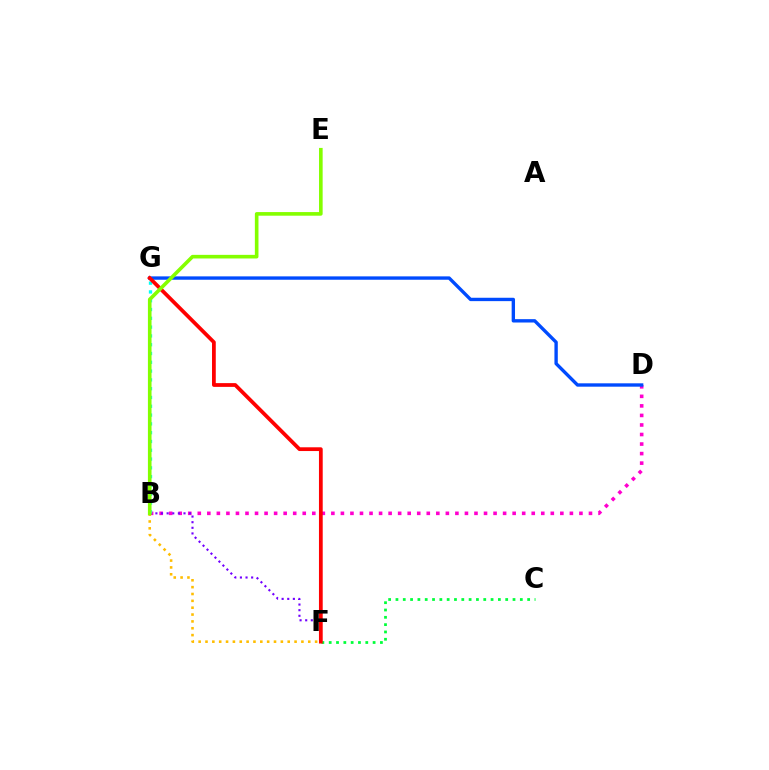{('B', 'D'): [{'color': '#ff00cf', 'line_style': 'dotted', 'thickness': 2.59}], ('B', 'F'): [{'color': '#7200ff', 'line_style': 'dotted', 'thickness': 1.53}, {'color': '#ffbd00', 'line_style': 'dotted', 'thickness': 1.86}], ('C', 'F'): [{'color': '#00ff39', 'line_style': 'dotted', 'thickness': 1.99}], ('B', 'G'): [{'color': '#00fff6', 'line_style': 'dotted', 'thickness': 2.39}], ('D', 'G'): [{'color': '#004bff', 'line_style': 'solid', 'thickness': 2.42}], ('F', 'G'): [{'color': '#ff0000', 'line_style': 'solid', 'thickness': 2.7}], ('B', 'E'): [{'color': '#84ff00', 'line_style': 'solid', 'thickness': 2.61}]}